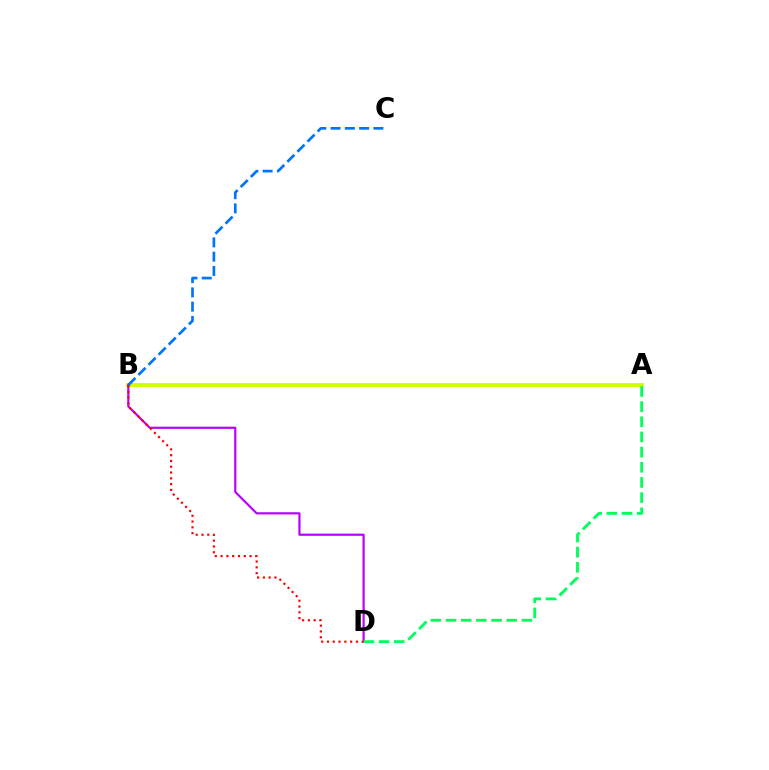{('A', 'B'): [{'color': '#d1ff00', 'line_style': 'solid', 'thickness': 2.76}], ('B', 'D'): [{'color': '#b900ff', 'line_style': 'solid', 'thickness': 1.57}, {'color': '#ff0000', 'line_style': 'dotted', 'thickness': 1.57}], ('B', 'C'): [{'color': '#0074ff', 'line_style': 'dashed', 'thickness': 1.94}], ('A', 'D'): [{'color': '#00ff5c', 'line_style': 'dashed', 'thickness': 2.06}]}